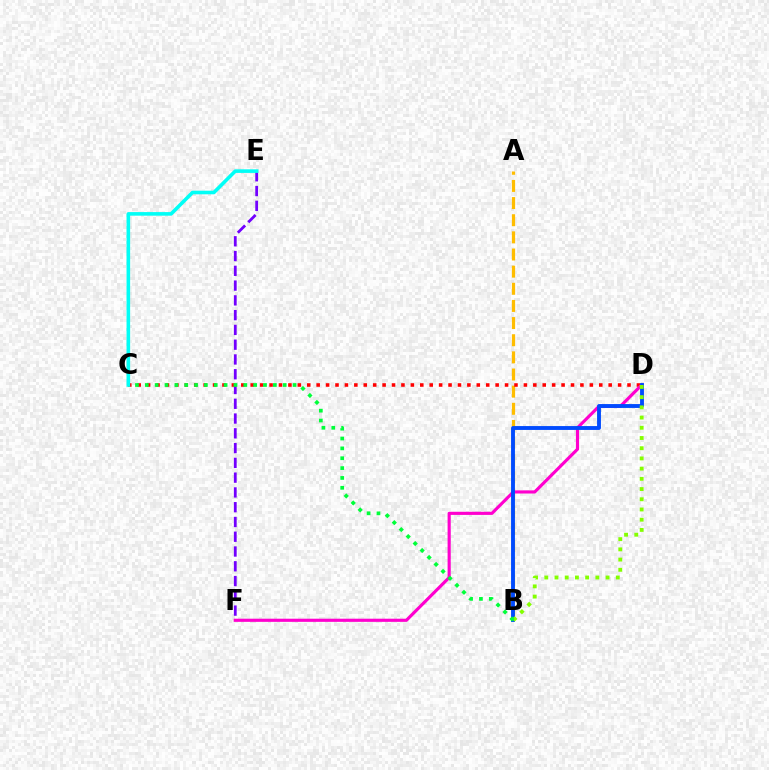{('E', 'F'): [{'color': '#7200ff', 'line_style': 'dashed', 'thickness': 2.01}], ('A', 'B'): [{'color': '#ffbd00', 'line_style': 'dashed', 'thickness': 2.33}], ('C', 'D'): [{'color': '#ff0000', 'line_style': 'dotted', 'thickness': 2.56}], ('D', 'F'): [{'color': '#ff00cf', 'line_style': 'solid', 'thickness': 2.26}], ('B', 'D'): [{'color': '#004bff', 'line_style': 'solid', 'thickness': 2.78}, {'color': '#84ff00', 'line_style': 'dotted', 'thickness': 2.77}], ('B', 'C'): [{'color': '#00ff39', 'line_style': 'dotted', 'thickness': 2.68}], ('C', 'E'): [{'color': '#00fff6', 'line_style': 'solid', 'thickness': 2.59}]}